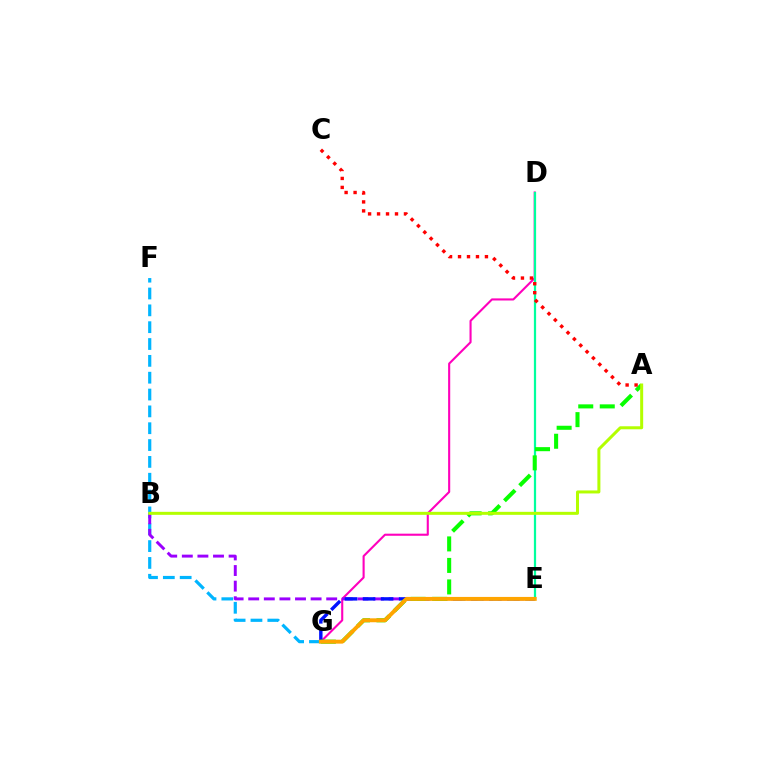{('D', 'G'): [{'color': '#ff00bd', 'line_style': 'solid', 'thickness': 1.52}], ('F', 'G'): [{'color': '#00b5ff', 'line_style': 'dashed', 'thickness': 2.29}], ('D', 'E'): [{'color': '#00ff9d', 'line_style': 'solid', 'thickness': 1.6}], ('B', 'E'): [{'color': '#9b00ff', 'line_style': 'dashed', 'thickness': 2.12}], ('E', 'G'): [{'color': '#0010ff', 'line_style': 'dashed', 'thickness': 2.45}, {'color': '#ffa500', 'line_style': 'solid', 'thickness': 2.83}], ('A', 'G'): [{'color': '#08ff00', 'line_style': 'dashed', 'thickness': 2.92}], ('A', 'C'): [{'color': '#ff0000', 'line_style': 'dotted', 'thickness': 2.44}], ('A', 'B'): [{'color': '#b3ff00', 'line_style': 'solid', 'thickness': 2.16}]}